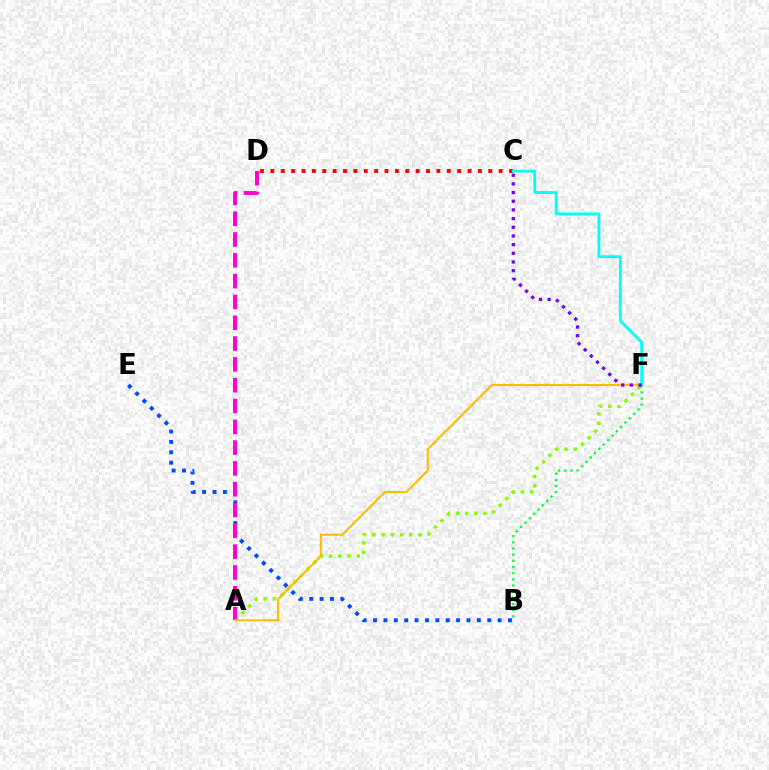{('A', 'F'): [{'color': '#84ff00', 'line_style': 'dotted', 'thickness': 2.51}, {'color': '#ffbd00', 'line_style': 'solid', 'thickness': 1.53}], ('B', 'E'): [{'color': '#004bff', 'line_style': 'dotted', 'thickness': 2.82}], ('C', 'D'): [{'color': '#ff0000', 'line_style': 'dotted', 'thickness': 2.82}], ('A', 'D'): [{'color': '#ff00cf', 'line_style': 'dashed', 'thickness': 2.83}], ('B', 'F'): [{'color': '#00ff39', 'line_style': 'dotted', 'thickness': 1.67}], ('C', 'F'): [{'color': '#00fff6', 'line_style': 'solid', 'thickness': 2.02}, {'color': '#7200ff', 'line_style': 'dotted', 'thickness': 2.36}]}